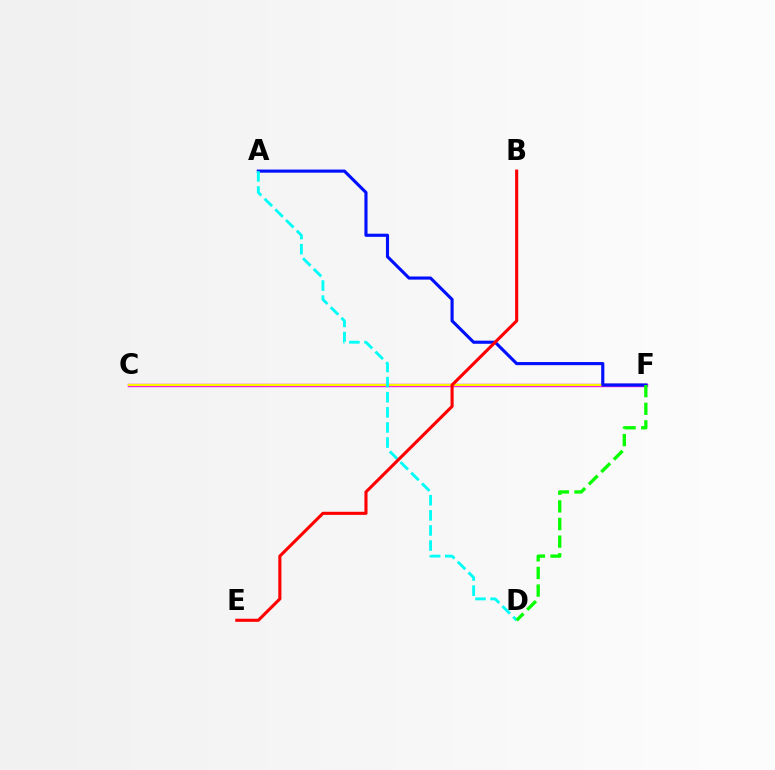{('C', 'F'): [{'color': '#ee00ff', 'line_style': 'solid', 'thickness': 2.44}, {'color': '#fcf500', 'line_style': 'solid', 'thickness': 1.65}], ('A', 'F'): [{'color': '#0010ff', 'line_style': 'solid', 'thickness': 2.25}], ('A', 'D'): [{'color': '#00fff6', 'line_style': 'dashed', 'thickness': 2.05}], ('B', 'E'): [{'color': '#ff0000', 'line_style': 'solid', 'thickness': 2.23}], ('D', 'F'): [{'color': '#08ff00', 'line_style': 'dashed', 'thickness': 2.39}]}